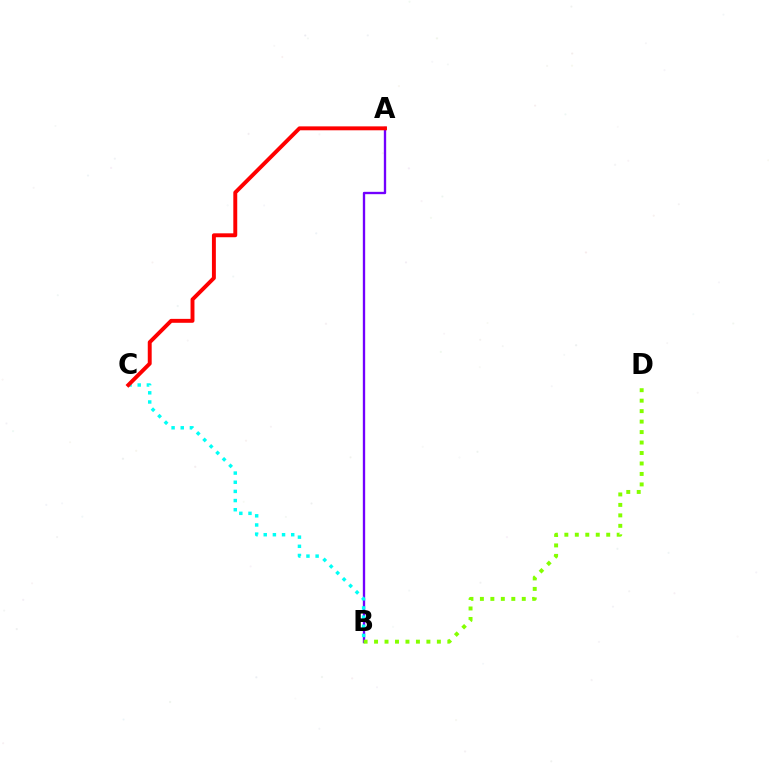{('A', 'B'): [{'color': '#7200ff', 'line_style': 'solid', 'thickness': 1.69}], ('B', 'D'): [{'color': '#84ff00', 'line_style': 'dotted', 'thickness': 2.84}], ('B', 'C'): [{'color': '#00fff6', 'line_style': 'dotted', 'thickness': 2.49}], ('A', 'C'): [{'color': '#ff0000', 'line_style': 'solid', 'thickness': 2.82}]}